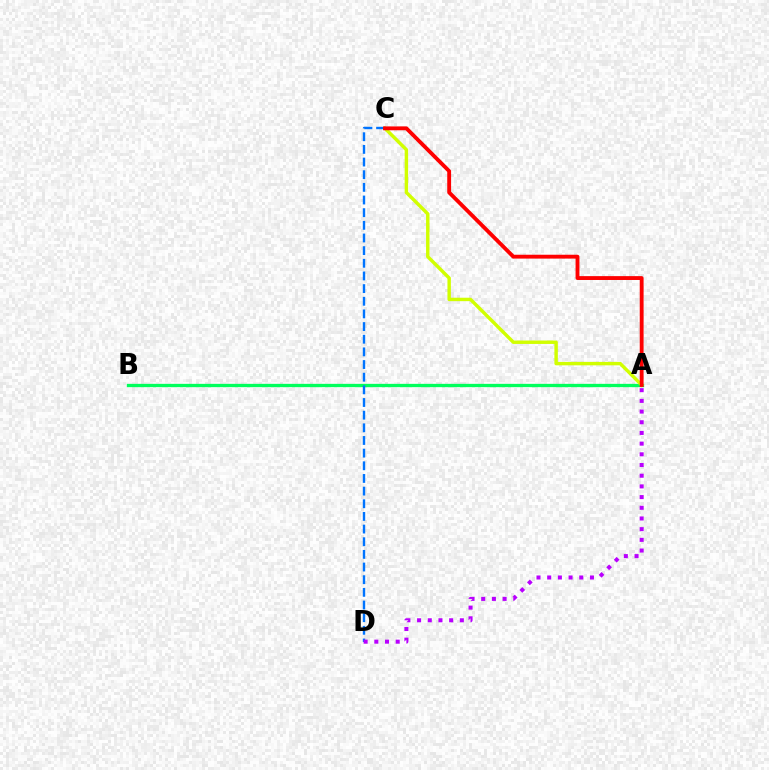{('A', 'B'): [{'color': '#00ff5c', 'line_style': 'solid', 'thickness': 2.38}], ('A', 'C'): [{'color': '#d1ff00', 'line_style': 'solid', 'thickness': 2.47}, {'color': '#ff0000', 'line_style': 'solid', 'thickness': 2.78}], ('C', 'D'): [{'color': '#0074ff', 'line_style': 'dashed', 'thickness': 1.72}], ('A', 'D'): [{'color': '#b900ff', 'line_style': 'dotted', 'thickness': 2.9}]}